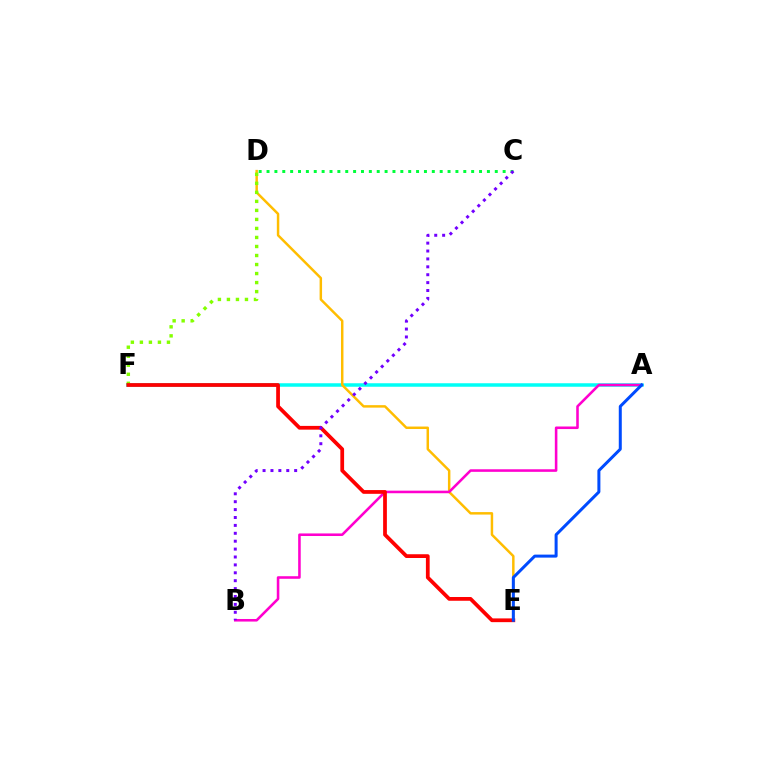{('A', 'F'): [{'color': '#00fff6', 'line_style': 'solid', 'thickness': 2.52}], ('D', 'E'): [{'color': '#ffbd00', 'line_style': 'solid', 'thickness': 1.78}], ('D', 'F'): [{'color': '#84ff00', 'line_style': 'dotted', 'thickness': 2.45}], ('C', 'D'): [{'color': '#00ff39', 'line_style': 'dotted', 'thickness': 2.14}], ('A', 'B'): [{'color': '#ff00cf', 'line_style': 'solid', 'thickness': 1.85}], ('E', 'F'): [{'color': '#ff0000', 'line_style': 'solid', 'thickness': 2.7}], ('B', 'C'): [{'color': '#7200ff', 'line_style': 'dotted', 'thickness': 2.15}], ('A', 'E'): [{'color': '#004bff', 'line_style': 'solid', 'thickness': 2.16}]}